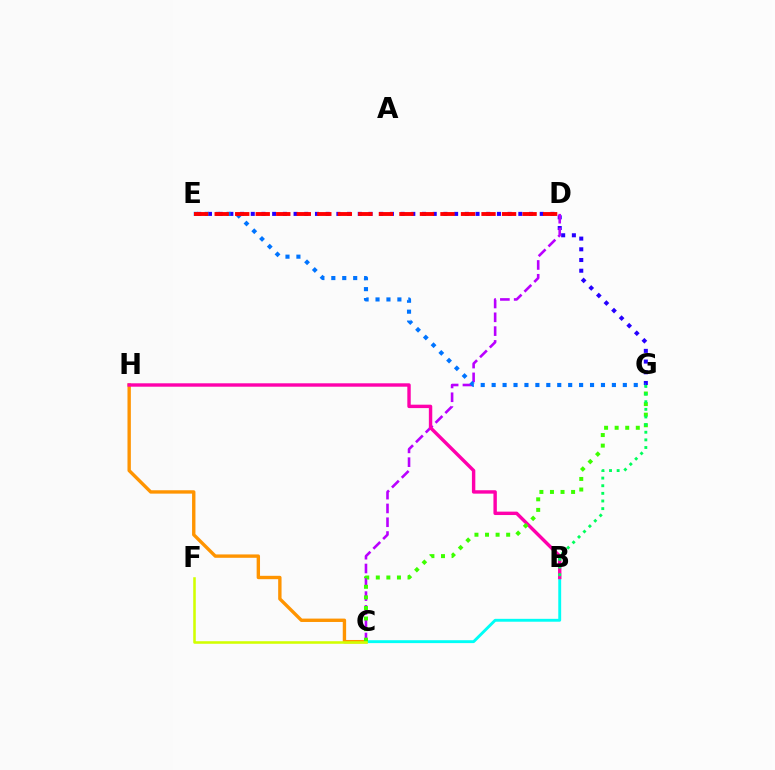{('E', 'G'): [{'color': '#2500ff', 'line_style': 'dotted', 'thickness': 2.91}, {'color': '#0074ff', 'line_style': 'dotted', 'thickness': 2.97}], ('C', 'H'): [{'color': '#ff9400', 'line_style': 'solid', 'thickness': 2.43}], ('C', 'D'): [{'color': '#b900ff', 'line_style': 'dashed', 'thickness': 1.88}], ('B', 'C'): [{'color': '#00fff6', 'line_style': 'solid', 'thickness': 2.08}], ('B', 'H'): [{'color': '#ff00ac', 'line_style': 'solid', 'thickness': 2.45}], ('D', 'E'): [{'color': '#ff0000', 'line_style': 'dashed', 'thickness': 2.79}], ('C', 'G'): [{'color': '#3dff00', 'line_style': 'dotted', 'thickness': 2.87}], ('B', 'G'): [{'color': '#00ff5c', 'line_style': 'dotted', 'thickness': 2.07}], ('C', 'F'): [{'color': '#d1ff00', 'line_style': 'solid', 'thickness': 1.84}]}